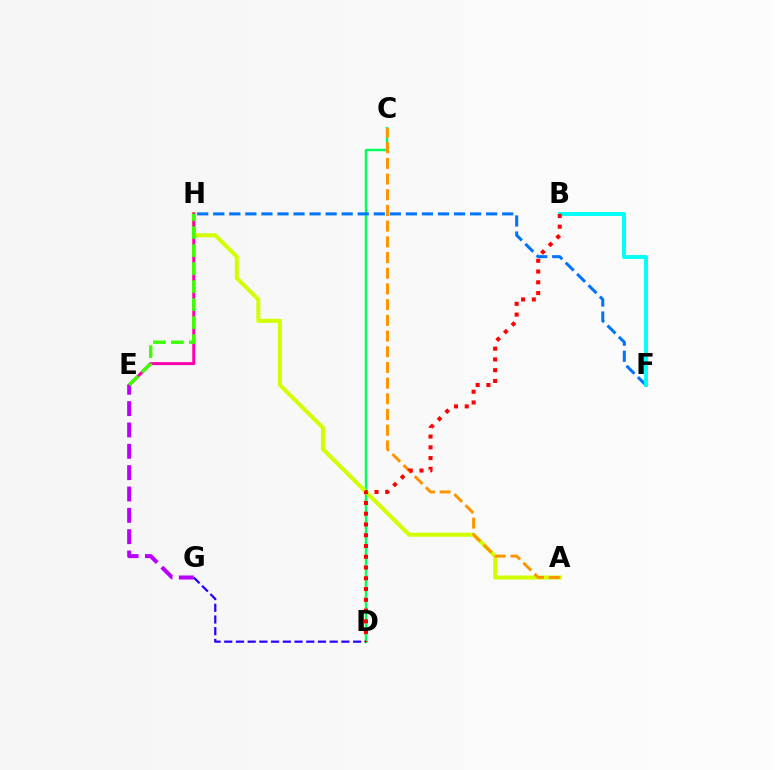{('C', 'D'): [{'color': '#00ff5c', 'line_style': 'solid', 'thickness': 1.74}], ('F', 'H'): [{'color': '#0074ff', 'line_style': 'dashed', 'thickness': 2.18}], ('A', 'H'): [{'color': '#d1ff00', 'line_style': 'solid', 'thickness': 2.89}], ('E', 'H'): [{'color': '#ff00ac', 'line_style': 'solid', 'thickness': 2.17}, {'color': '#3dff00', 'line_style': 'dashed', 'thickness': 2.45}], ('A', 'C'): [{'color': '#ff9400', 'line_style': 'dashed', 'thickness': 2.13}], ('B', 'F'): [{'color': '#00fff6', 'line_style': 'solid', 'thickness': 2.82}], ('D', 'G'): [{'color': '#2500ff', 'line_style': 'dashed', 'thickness': 1.59}], ('E', 'G'): [{'color': '#b900ff', 'line_style': 'dashed', 'thickness': 2.9}], ('B', 'D'): [{'color': '#ff0000', 'line_style': 'dotted', 'thickness': 2.92}]}